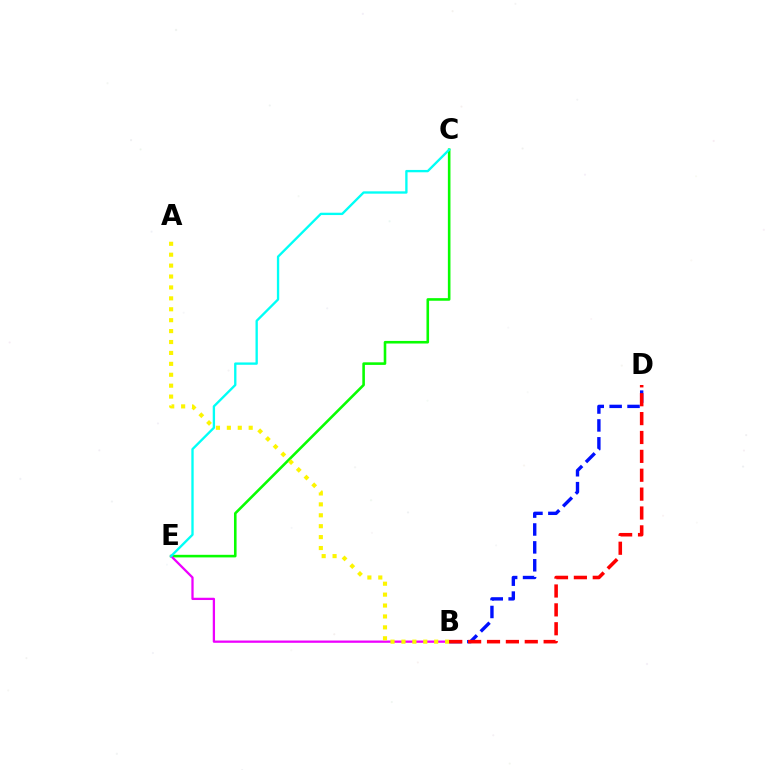{('C', 'E'): [{'color': '#08ff00', 'line_style': 'solid', 'thickness': 1.87}, {'color': '#00fff6', 'line_style': 'solid', 'thickness': 1.68}], ('B', 'D'): [{'color': '#0010ff', 'line_style': 'dashed', 'thickness': 2.43}, {'color': '#ff0000', 'line_style': 'dashed', 'thickness': 2.56}], ('B', 'E'): [{'color': '#ee00ff', 'line_style': 'solid', 'thickness': 1.63}], ('A', 'B'): [{'color': '#fcf500', 'line_style': 'dotted', 'thickness': 2.97}]}